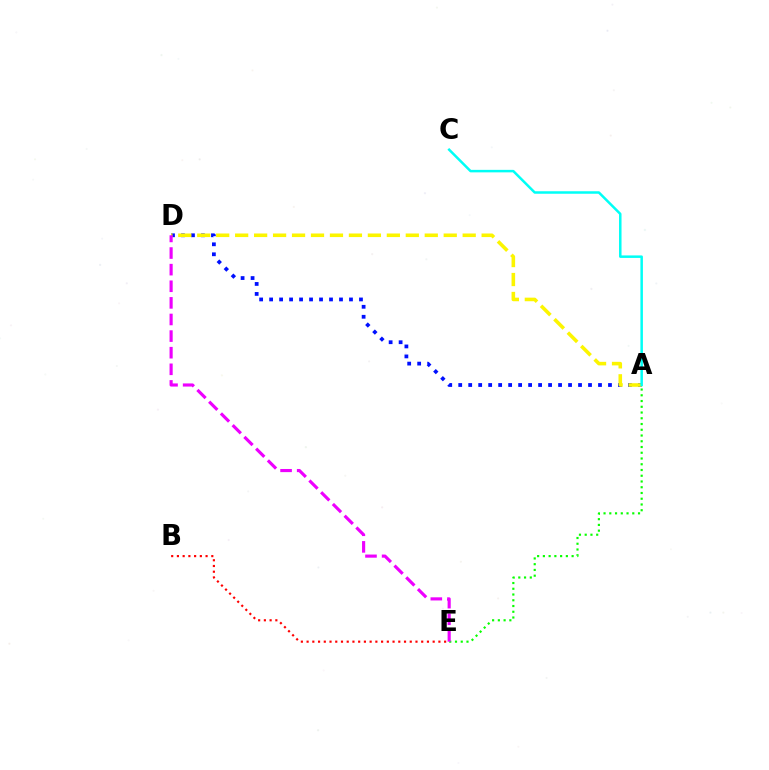{('A', 'E'): [{'color': '#08ff00', 'line_style': 'dotted', 'thickness': 1.56}], ('A', 'D'): [{'color': '#0010ff', 'line_style': 'dotted', 'thickness': 2.71}, {'color': '#fcf500', 'line_style': 'dashed', 'thickness': 2.58}], ('D', 'E'): [{'color': '#ee00ff', 'line_style': 'dashed', 'thickness': 2.26}], ('B', 'E'): [{'color': '#ff0000', 'line_style': 'dotted', 'thickness': 1.56}], ('A', 'C'): [{'color': '#00fff6', 'line_style': 'solid', 'thickness': 1.8}]}